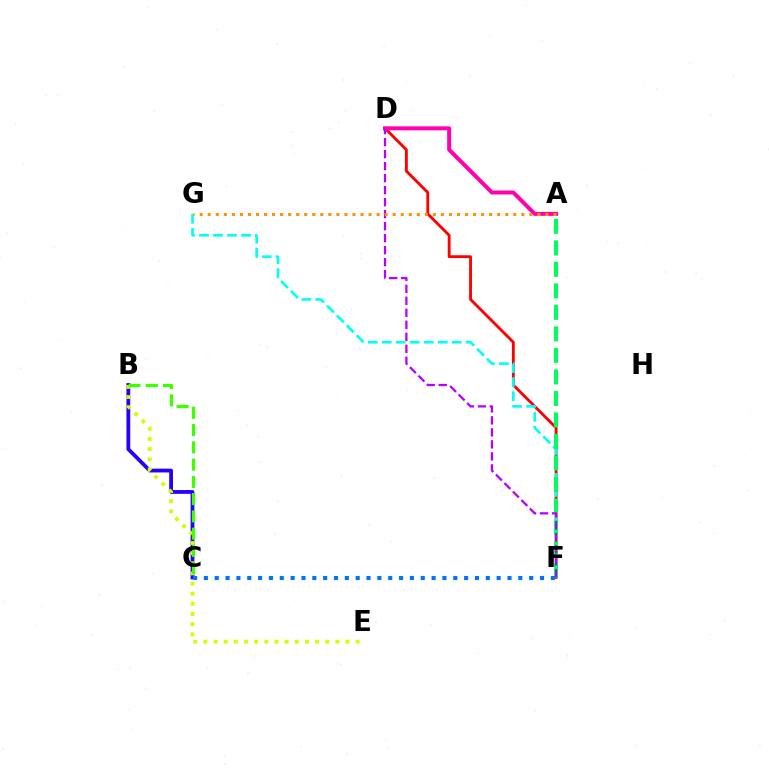{('D', 'F'): [{'color': '#ff0000', 'line_style': 'solid', 'thickness': 2.05}, {'color': '#b900ff', 'line_style': 'dashed', 'thickness': 1.63}], ('F', 'G'): [{'color': '#00fff6', 'line_style': 'dashed', 'thickness': 1.9}], ('B', 'C'): [{'color': '#2500ff', 'line_style': 'solid', 'thickness': 2.73}, {'color': '#3dff00', 'line_style': 'dashed', 'thickness': 2.35}], ('B', 'E'): [{'color': '#d1ff00', 'line_style': 'dotted', 'thickness': 2.76}], ('A', 'D'): [{'color': '#ff00ac', 'line_style': 'solid', 'thickness': 2.87}], ('A', 'F'): [{'color': '#00ff5c', 'line_style': 'dashed', 'thickness': 2.92}], ('A', 'G'): [{'color': '#ff9400', 'line_style': 'dotted', 'thickness': 2.18}], ('C', 'F'): [{'color': '#0074ff', 'line_style': 'dotted', 'thickness': 2.95}]}